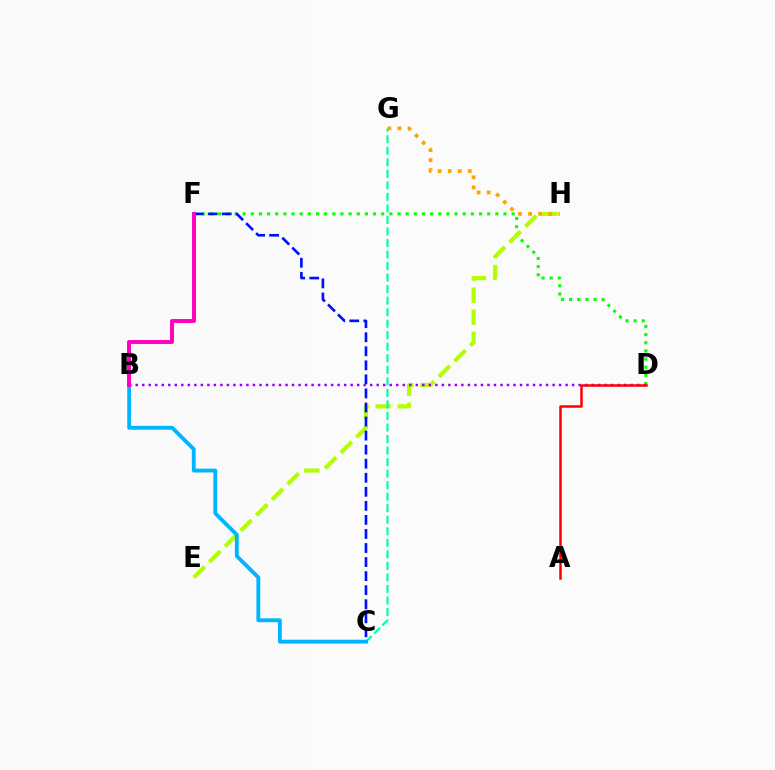{('D', 'F'): [{'color': '#08ff00', 'line_style': 'dotted', 'thickness': 2.21}], ('E', 'H'): [{'color': '#b3ff00', 'line_style': 'dashed', 'thickness': 3.0}], ('C', 'G'): [{'color': '#00ff9d', 'line_style': 'dashed', 'thickness': 1.57}], ('B', 'C'): [{'color': '#00b5ff', 'line_style': 'solid', 'thickness': 2.78}], ('C', 'F'): [{'color': '#0010ff', 'line_style': 'dashed', 'thickness': 1.91}], ('B', 'D'): [{'color': '#9b00ff', 'line_style': 'dotted', 'thickness': 1.77}], ('B', 'F'): [{'color': '#ff00bd', 'line_style': 'solid', 'thickness': 2.84}], ('A', 'D'): [{'color': '#ff0000', 'line_style': 'solid', 'thickness': 1.8}], ('G', 'H'): [{'color': '#ffa500', 'line_style': 'dotted', 'thickness': 2.73}]}